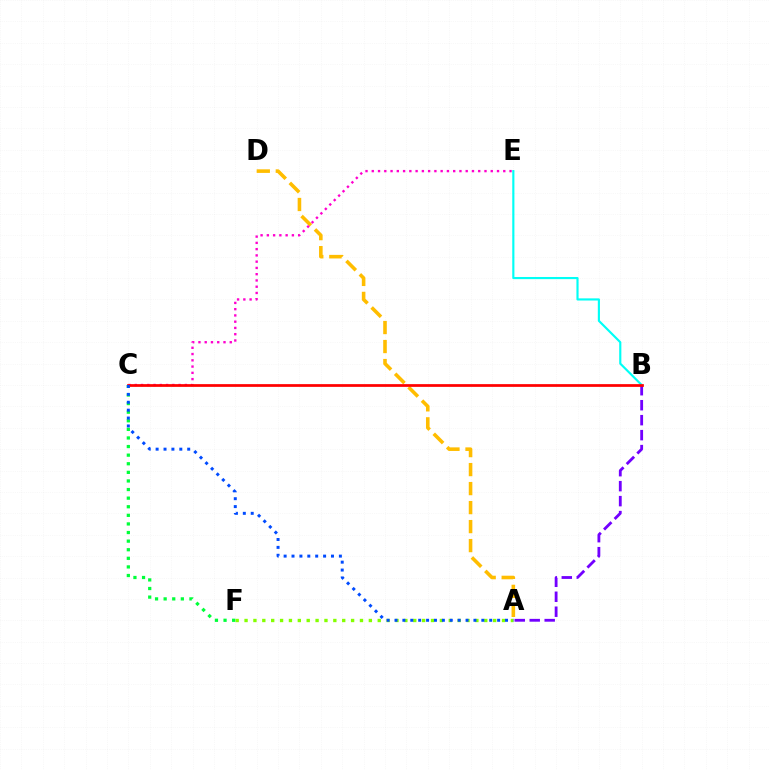{('A', 'F'): [{'color': '#84ff00', 'line_style': 'dotted', 'thickness': 2.41}], ('C', 'F'): [{'color': '#00ff39', 'line_style': 'dotted', 'thickness': 2.34}], ('A', 'D'): [{'color': '#ffbd00', 'line_style': 'dashed', 'thickness': 2.58}], ('C', 'E'): [{'color': '#ff00cf', 'line_style': 'dotted', 'thickness': 1.7}], ('B', 'E'): [{'color': '#00fff6', 'line_style': 'solid', 'thickness': 1.55}], ('A', 'B'): [{'color': '#7200ff', 'line_style': 'dashed', 'thickness': 2.03}], ('B', 'C'): [{'color': '#ff0000', 'line_style': 'solid', 'thickness': 1.97}], ('A', 'C'): [{'color': '#004bff', 'line_style': 'dotted', 'thickness': 2.14}]}